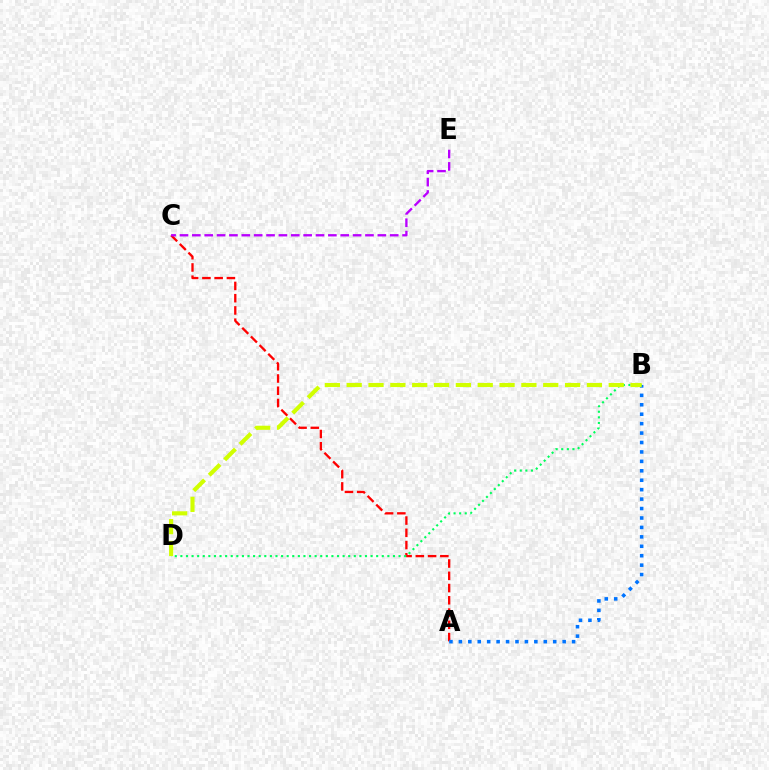{('A', 'C'): [{'color': '#ff0000', 'line_style': 'dashed', 'thickness': 1.66}], ('A', 'B'): [{'color': '#0074ff', 'line_style': 'dotted', 'thickness': 2.56}], ('B', 'D'): [{'color': '#00ff5c', 'line_style': 'dotted', 'thickness': 1.52}, {'color': '#d1ff00', 'line_style': 'dashed', 'thickness': 2.97}], ('C', 'E'): [{'color': '#b900ff', 'line_style': 'dashed', 'thickness': 1.68}]}